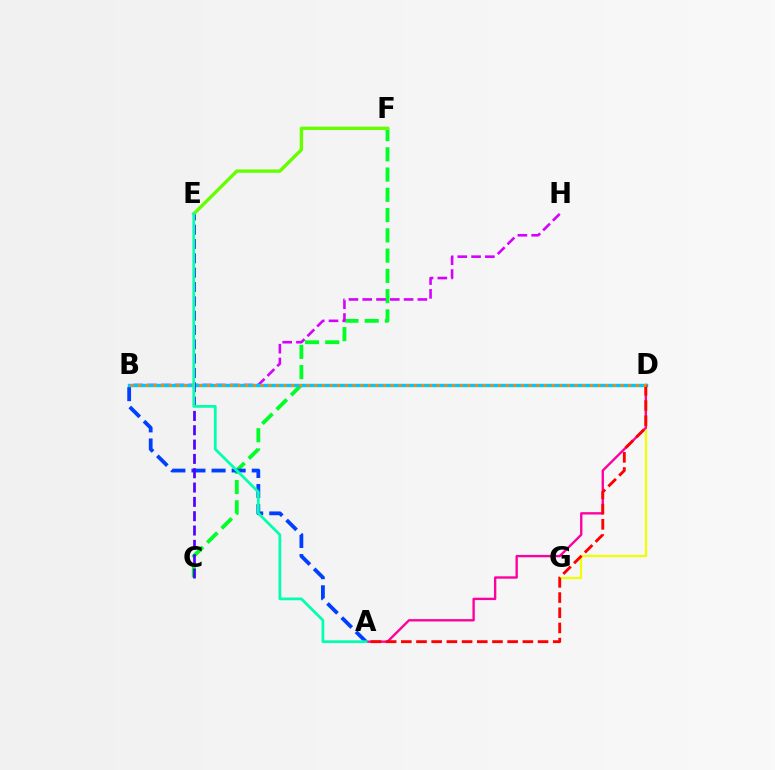{('D', 'G'): [{'color': '#eeff00', 'line_style': 'solid', 'thickness': 1.62}], ('A', 'D'): [{'color': '#ff00a0', 'line_style': 'solid', 'thickness': 1.7}, {'color': '#ff0000', 'line_style': 'dashed', 'thickness': 2.06}], ('C', 'F'): [{'color': '#00ff27', 'line_style': 'dashed', 'thickness': 2.75}], ('B', 'H'): [{'color': '#d600ff', 'line_style': 'dashed', 'thickness': 1.87}], ('B', 'D'): [{'color': '#00c7ff', 'line_style': 'solid', 'thickness': 2.44}, {'color': '#ff8800', 'line_style': 'dotted', 'thickness': 2.08}], ('E', 'F'): [{'color': '#66ff00', 'line_style': 'solid', 'thickness': 2.43}], ('A', 'B'): [{'color': '#003fff', 'line_style': 'dashed', 'thickness': 2.73}], ('C', 'E'): [{'color': '#4f00ff', 'line_style': 'dashed', 'thickness': 1.95}], ('A', 'E'): [{'color': '#00ffaf', 'line_style': 'solid', 'thickness': 1.98}]}